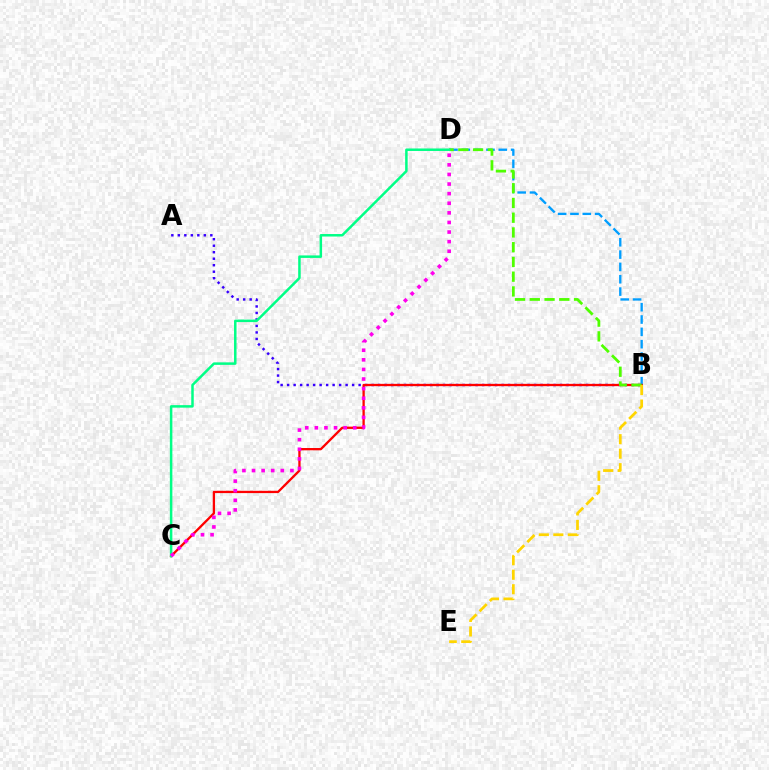{('A', 'B'): [{'color': '#3700ff', 'line_style': 'dotted', 'thickness': 1.77}], ('B', 'D'): [{'color': '#009eff', 'line_style': 'dashed', 'thickness': 1.68}, {'color': '#4fff00', 'line_style': 'dashed', 'thickness': 2.0}], ('B', 'C'): [{'color': '#ff0000', 'line_style': 'solid', 'thickness': 1.66}], ('C', 'D'): [{'color': '#00ff86', 'line_style': 'solid', 'thickness': 1.8}, {'color': '#ff00ed', 'line_style': 'dotted', 'thickness': 2.61}], ('B', 'E'): [{'color': '#ffd500', 'line_style': 'dashed', 'thickness': 1.97}]}